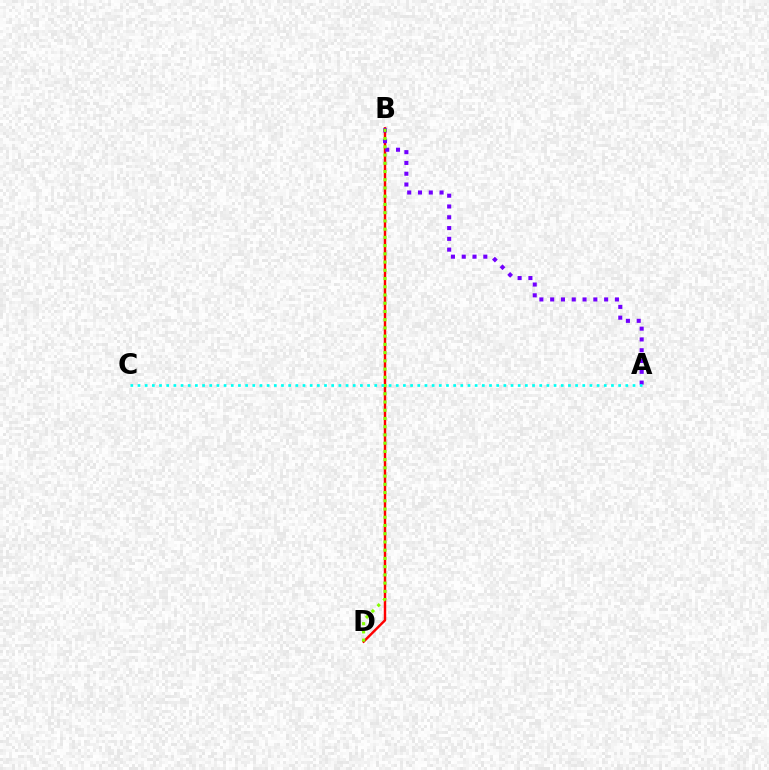{('B', 'D'): [{'color': '#ff0000', 'line_style': 'solid', 'thickness': 1.76}, {'color': '#84ff00', 'line_style': 'dotted', 'thickness': 2.24}], ('A', 'B'): [{'color': '#7200ff', 'line_style': 'dotted', 'thickness': 2.93}], ('A', 'C'): [{'color': '#00fff6', 'line_style': 'dotted', 'thickness': 1.95}]}